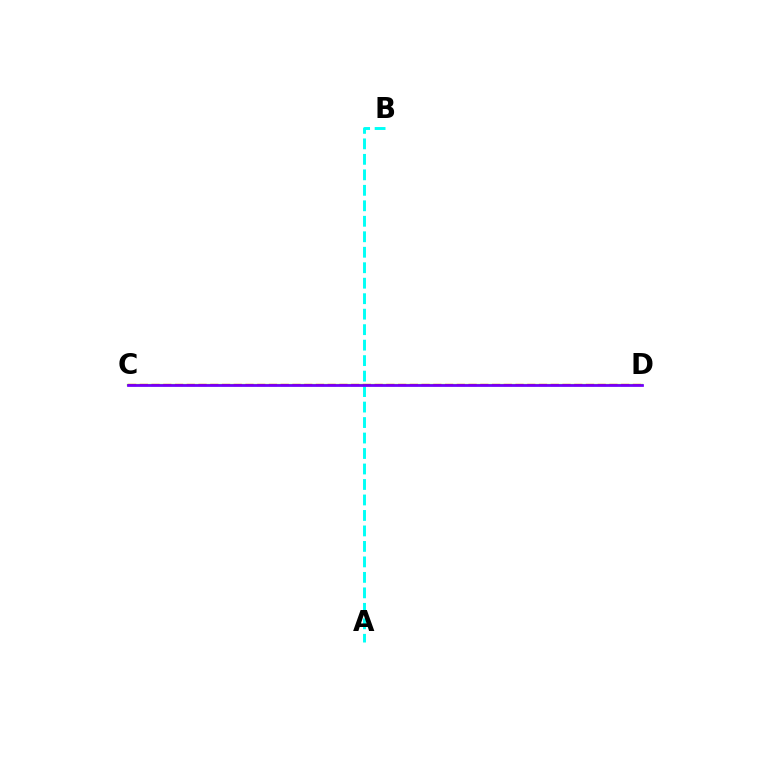{('A', 'B'): [{'color': '#00fff6', 'line_style': 'dashed', 'thickness': 2.1}], ('C', 'D'): [{'color': '#84ff00', 'line_style': 'solid', 'thickness': 1.63}, {'color': '#ff0000', 'line_style': 'dashed', 'thickness': 1.59}, {'color': '#7200ff', 'line_style': 'solid', 'thickness': 1.97}]}